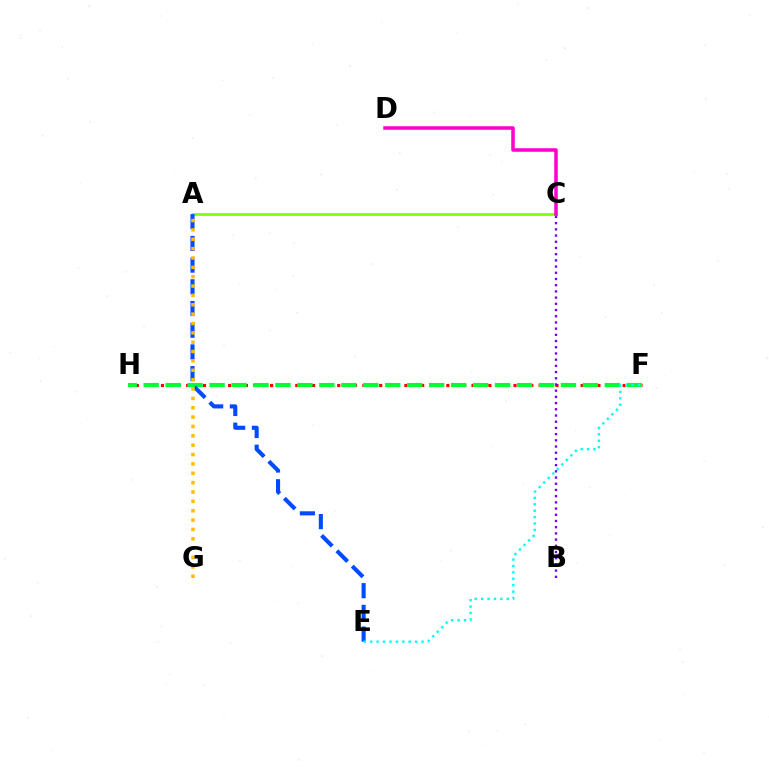{('A', 'C'): [{'color': '#84ff00', 'line_style': 'solid', 'thickness': 2.02}], ('C', 'D'): [{'color': '#ff00cf', 'line_style': 'solid', 'thickness': 2.54}], ('F', 'H'): [{'color': '#ff0000', 'line_style': 'dotted', 'thickness': 2.28}, {'color': '#00ff39', 'line_style': 'dashed', 'thickness': 2.98}], ('A', 'E'): [{'color': '#004bff', 'line_style': 'dashed', 'thickness': 2.95}], ('B', 'C'): [{'color': '#7200ff', 'line_style': 'dotted', 'thickness': 1.69}], ('A', 'G'): [{'color': '#ffbd00', 'line_style': 'dotted', 'thickness': 2.54}], ('E', 'F'): [{'color': '#00fff6', 'line_style': 'dotted', 'thickness': 1.74}]}